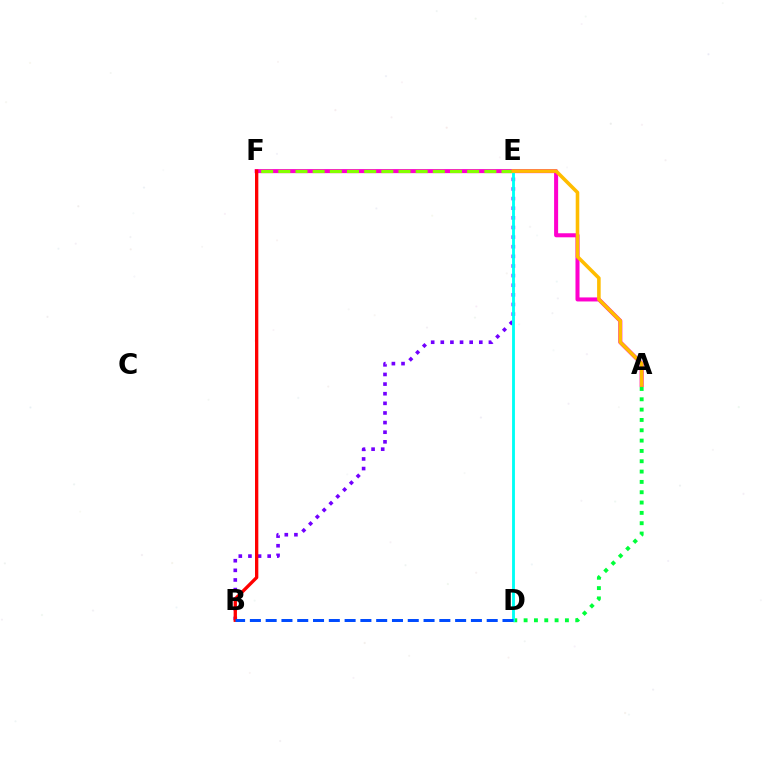{('A', 'F'): [{'color': '#ff00cf', 'line_style': 'solid', 'thickness': 2.91}], ('A', 'D'): [{'color': '#00ff39', 'line_style': 'dotted', 'thickness': 2.81}], ('E', 'F'): [{'color': '#84ff00', 'line_style': 'dashed', 'thickness': 2.33}], ('B', 'E'): [{'color': '#7200ff', 'line_style': 'dotted', 'thickness': 2.62}], ('B', 'F'): [{'color': '#ff0000', 'line_style': 'solid', 'thickness': 2.39}], ('D', 'E'): [{'color': '#00fff6', 'line_style': 'solid', 'thickness': 2.06}], ('A', 'E'): [{'color': '#ffbd00', 'line_style': 'solid', 'thickness': 2.57}], ('B', 'D'): [{'color': '#004bff', 'line_style': 'dashed', 'thickness': 2.14}]}